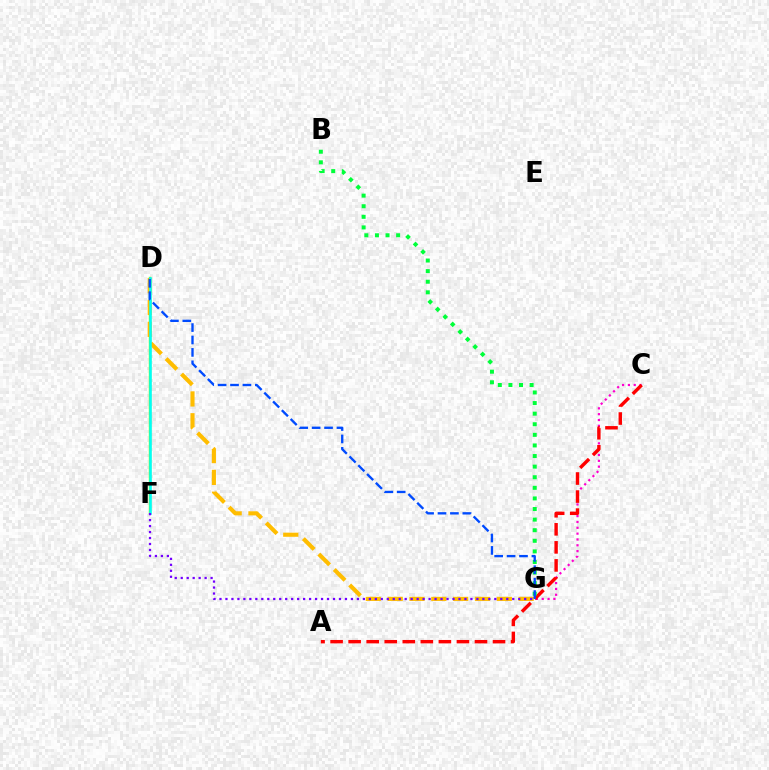{('D', 'F'): [{'color': '#84ff00', 'line_style': 'solid', 'thickness': 1.73}, {'color': '#00fff6', 'line_style': 'solid', 'thickness': 1.84}], ('D', 'G'): [{'color': '#ffbd00', 'line_style': 'dashed', 'thickness': 2.97}, {'color': '#004bff', 'line_style': 'dashed', 'thickness': 1.69}], ('C', 'G'): [{'color': '#ff00cf', 'line_style': 'dotted', 'thickness': 1.58}], ('A', 'C'): [{'color': '#ff0000', 'line_style': 'dashed', 'thickness': 2.45}], ('B', 'G'): [{'color': '#00ff39', 'line_style': 'dotted', 'thickness': 2.88}], ('F', 'G'): [{'color': '#7200ff', 'line_style': 'dotted', 'thickness': 1.62}]}